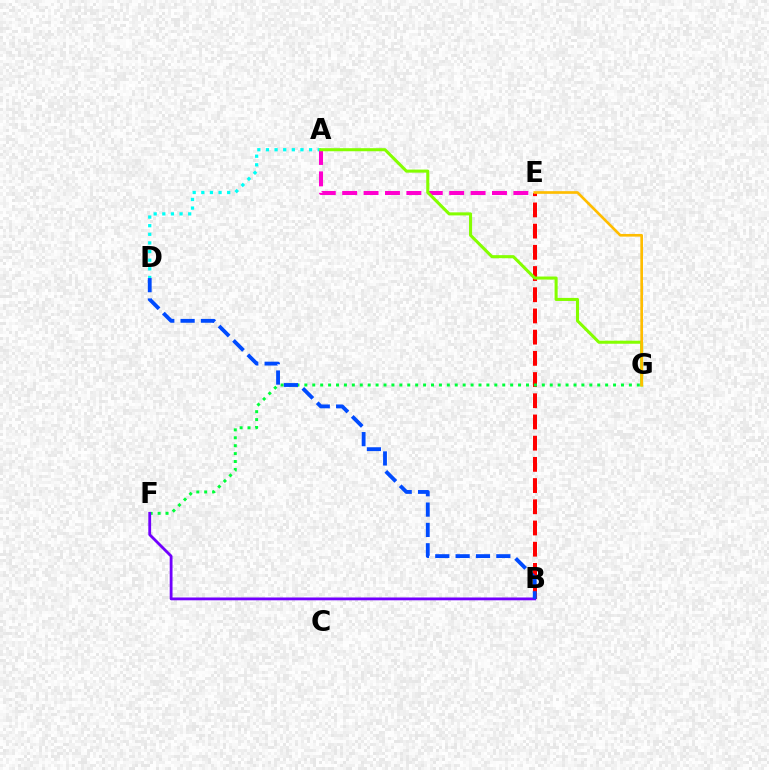{('B', 'E'): [{'color': '#ff0000', 'line_style': 'dashed', 'thickness': 2.88}], ('F', 'G'): [{'color': '#00ff39', 'line_style': 'dotted', 'thickness': 2.15}], ('B', 'F'): [{'color': '#7200ff', 'line_style': 'solid', 'thickness': 2.02}], ('A', 'D'): [{'color': '#00fff6', 'line_style': 'dotted', 'thickness': 2.34}], ('A', 'E'): [{'color': '#ff00cf', 'line_style': 'dashed', 'thickness': 2.91}], ('B', 'D'): [{'color': '#004bff', 'line_style': 'dashed', 'thickness': 2.76}], ('A', 'G'): [{'color': '#84ff00', 'line_style': 'solid', 'thickness': 2.2}], ('E', 'G'): [{'color': '#ffbd00', 'line_style': 'solid', 'thickness': 1.92}]}